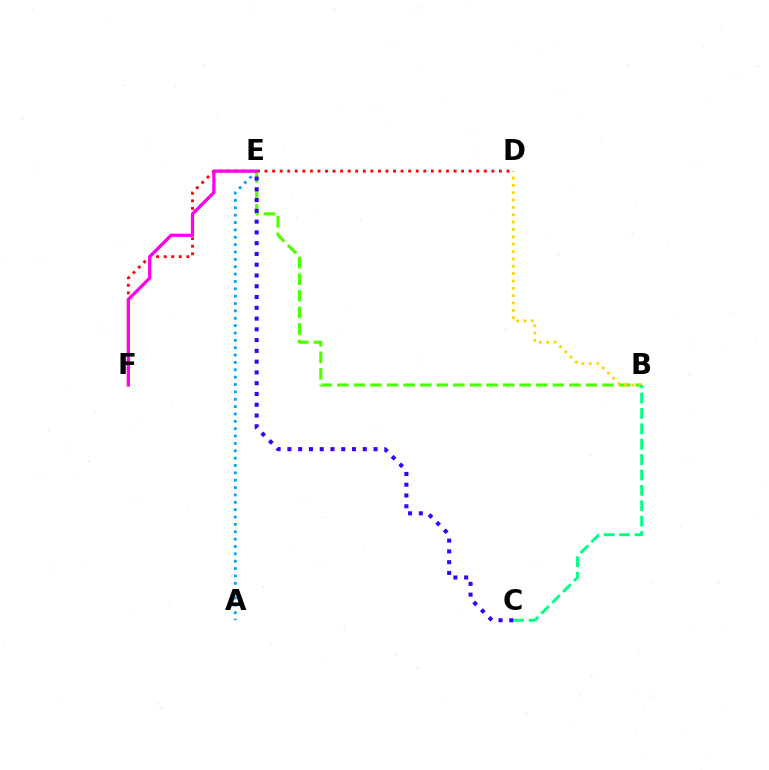{('A', 'E'): [{'color': '#009eff', 'line_style': 'dotted', 'thickness': 2.0}], ('B', 'E'): [{'color': '#4fff00', 'line_style': 'dashed', 'thickness': 2.25}], ('D', 'F'): [{'color': '#ff0000', 'line_style': 'dotted', 'thickness': 2.05}], ('B', 'D'): [{'color': '#ffd500', 'line_style': 'dotted', 'thickness': 2.0}], ('E', 'F'): [{'color': '#ff00ed', 'line_style': 'solid', 'thickness': 2.33}], ('B', 'C'): [{'color': '#00ff86', 'line_style': 'dashed', 'thickness': 2.09}], ('C', 'E'): [{'color': '#3700ff', 'line_style': 'dotted', 'thickness': 2.93}]}